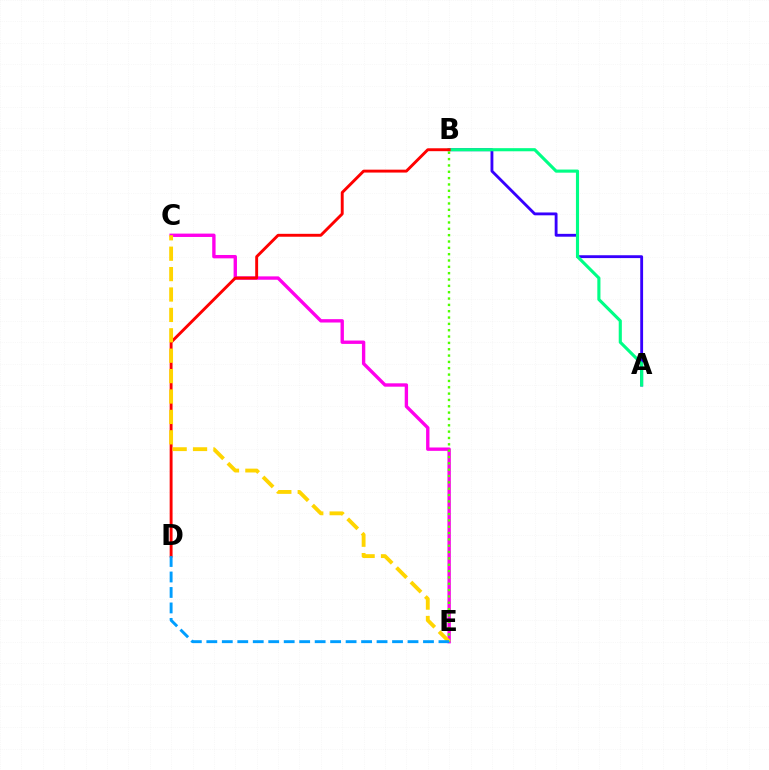{('A', 'B'): [{'color': '#3700ff', 'line_style': 'solid', 'thickness': 2.05}, {'color': '#00ff86', 'line_style': 'solid', 'thickness': 2.25}], ('C', 'E'): [{'color': '#ff00ed', 'line_style': 'solid', 'thickness': 2.42}, {'color': '#ffd500', 'line_style': 'dashed', 'thickness': 2.77}], ('B', 'D'): [{'color': '#ff0000', 'line_style': 'solid', 'thickness': 2.09}], ('B', 'E'): [{'color': '#4fff00', 'line_style': 'dotted', 'thickness': 1.72}], ('D', 'E'): [{'color': '#009eff', 'line_style': 'dashed', 'thickness': 2.1}]}